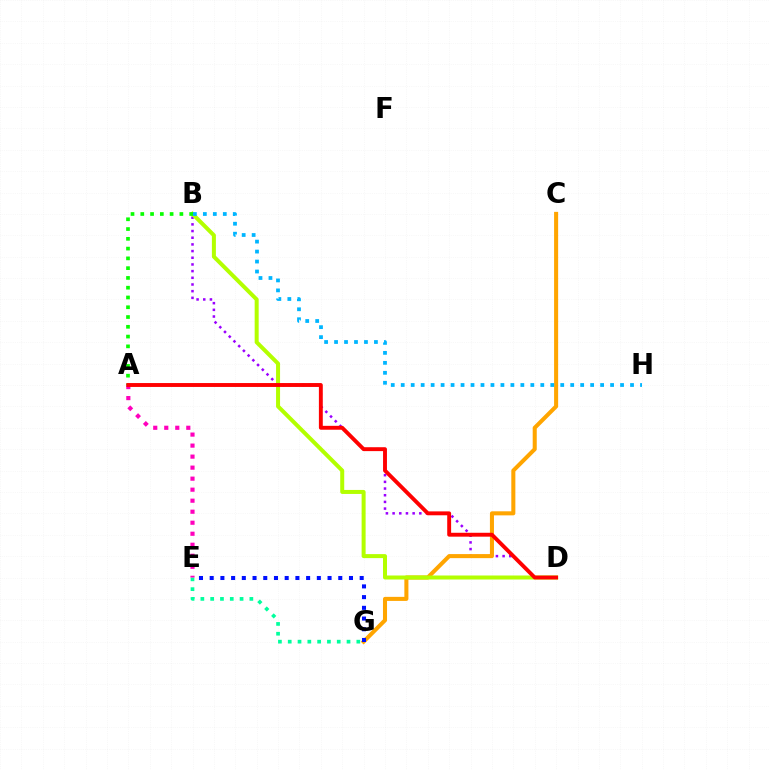{('B', 'D'): [{'color': '#9b00ff', 'line_style': 'dotted', 'thickness': 1.81}, {'color': '#b3ff00', 'line_style': 'solid', 'thickness': 2.88}], ('E', 'G'): [{'color': '#00ff9d', 'line_style': 'dotted', 'thickness': 2.66}, {'color': '#0010ff', 'line_style': 'dotted', 'thickness': 2.91}], ('C', 'G'): [{'color': '#ffa500', 'line_style': 'solid', 'thickness': 2.91}], ('A', 'E'): [{'color': '#ff00bd', 'line_style': 'dotted', 'thickness': 2.99}], ('B', 'H'): [{'color': '#00b5ff', 'line_style': 'dotted', 'thickness': 2.71}], ('A', 'B'): [{'color': '#08ff00', 'line_style': 'dotted', 'thickness': 2.66}], ('A', 'D'): [{'color': '#ff0000', 'line_style': 'solid', 'thickness': 2.8}]}